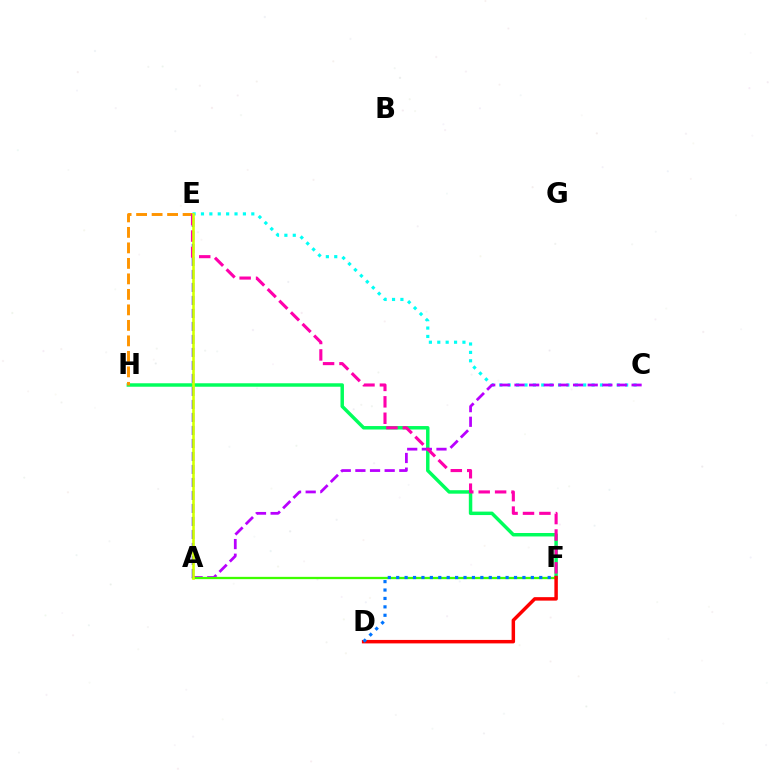{('F', 'H'): [{'color': '#00ff5c', 'line_style': 'solid', 'thickness': 2.49}], ('E', 'H'): [{'color': '#ff9400', 'line_style': 'dashed', 'thickness': 2.11}], ('C', 'E'): [{'color': '#00fff6', 'line_style': 'dotted', 'thickness': 2.28}], ('A', 'C'): [{'color': '#b900ff', 'line_style': 'dashed', 'thickness': 1.99}], ('A', 'F'): [{'color': '#3dff00', 'line_style': 'solid', 'thickness': 1.64}], ('D', 'F'): [{'color': '#ff0000', 'line_style': 'solid', 'thickness': 2.5}, {'color': '#0074ff', 'line_style': 'dotted', 'thickness': 2.29}], ('A', 'E'): [{'color': '#2500ff', 'line_style': 'dashed', 'thickness': 1.77}, {'color': '#d1ff00', 'line_style': 'solid', 'thickness': 1.87}], ('E', 'F'): [{'color': '#ff00ac', 'line_style': 'dashed', 'thickness': 2.23}]}